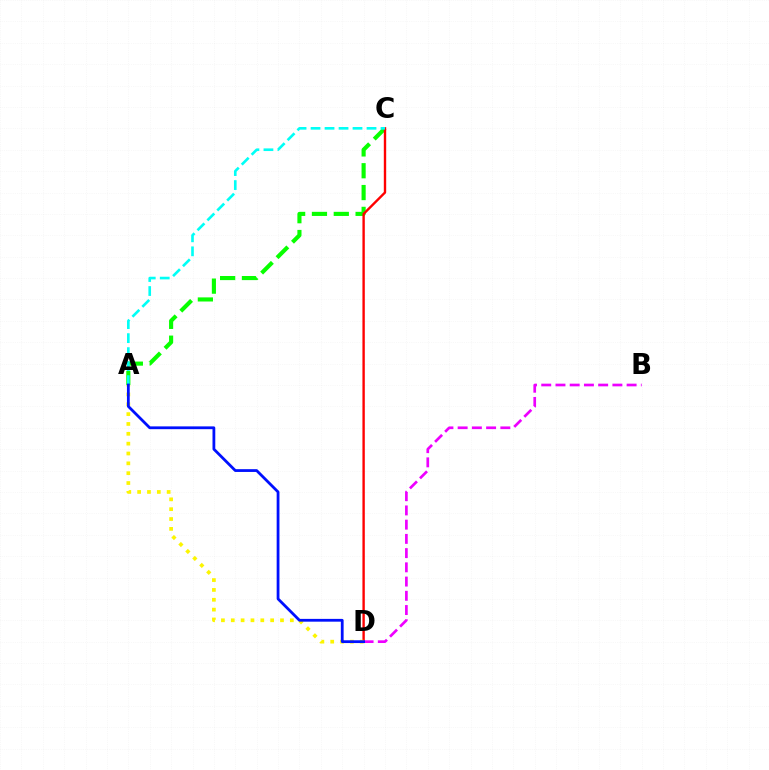{('A', 'C'): [{'color': '#08ff00', 'line_style': 'dashed', 'thickness': 2.96}, {'color': '#00fff6', 'line_style': 'dashed', 'thickness': 1.9}], ('C', 'D'): [{'color': '#ff0000', 'line_style': 'solid', 'thickness': 1.71}], ('A', 'D'): [{'color': '#fcf500', 'line_style': 'dotted', 'thickness': 2.68}, {'color': '#0010ff', 'line_style': 'solid', 'thickness': 2.01}], ('B', 'D'): [{'color': '#ee00ff', 'line_style': 'dashed', 'thickness': 1.93}]}